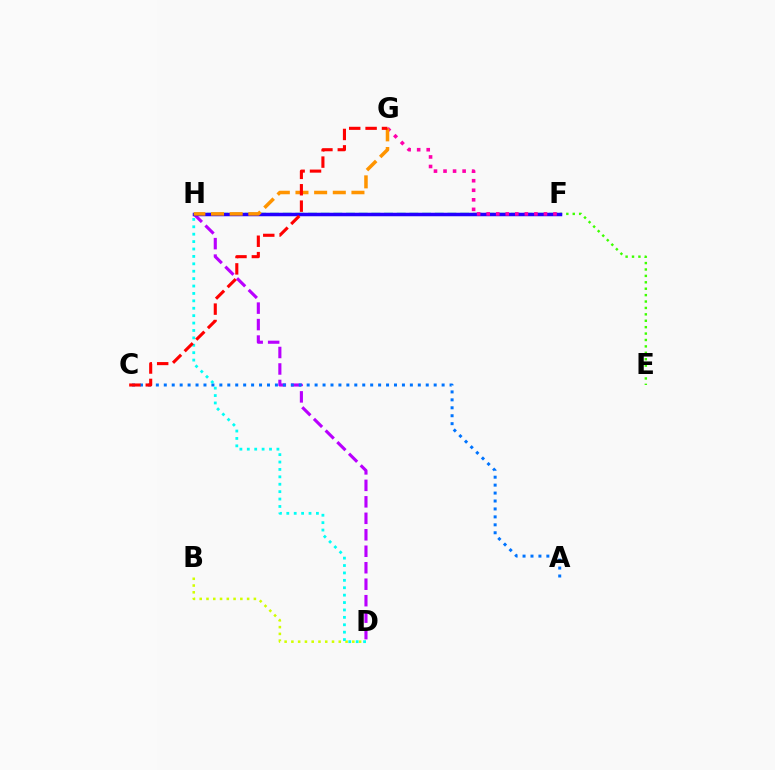{('F', 'H'): [{'color': '#00ff5c', 'line_style': 'dashed', 'thickness': 1.72}, {'color': '#2500ff', 'line_style': 'solid', 'thickness': 2.51}], ('B', 'D'): [{'color': '#d1ff00', 'line_style': 'dotted', 'thickness': 1.84}], ('D', 'H'): [{'color': '#b900ff', 'line_style': 'dashed', 'thickness': 2.24}, {'color': '#00fff6', 'line_style': 'dotted', 'thickness': 2.01}], ('A', 'C'): [{'color': '#0074ff', 'line_style': 'dotted', 'thickness': 2.16}], ('E', 'F'): [{'color': '#3dff00', 'line_style': 'dotted', 'thickness': 1.74}], ('F', 'G'): [{'color': '#ff00ac', 'line_style': 'dotted', 'thickness': 2.59}], ('G', 'H'): [{'color': '#ff9400', 'line_style': 'dashed', 'thickness': 2.53}], ('C', 'G'): [{'color': '#ff0000', 'line_style': 'dashed', 'thickness': 2.23}]}